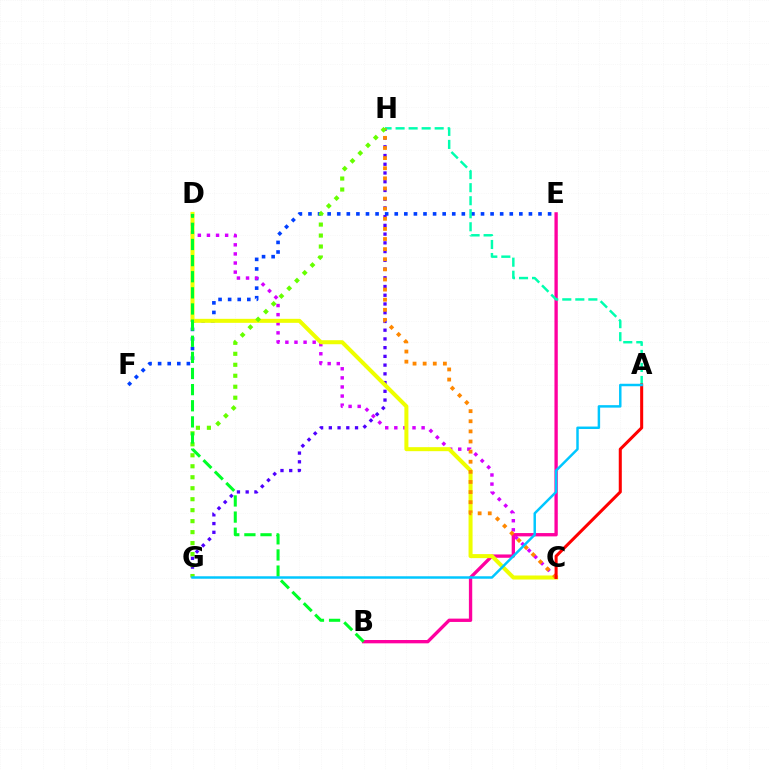{('E', 'F'): [{'color': '#003fff', 'line_style': 'dotted', 'thickness': 2.6}], ('G', 'H'): [{'color': '#4f00ff', 'line_style': 'dotted', 'thickness': 2.37}, {'color': '#66ff00', 'line_style': 'dotted', 'thickness': 2.98}], ('C', 'D'): [{'color': '#d600ff', 'line_style': 'dotted', 'thickness': 2.47}, {'color': '#eeff00', 'line_style': 'solid', 'thickness': 2.9}], ('B', 'E'): [{'color': '#ff00a0', 'line_style': 'solid', 'thickness': 2.4}], ('A', 'H'): [{'color': '#00ffaf', 'line_style': 'dashed', 'thickness': 1.77}], ('C', 'H'): [{'color': '#ff8800', 'line_style': 'dotted', 'thickness': 2.75}], ('A', 'C'): [{'color': '#ff0000', 'line_style': 'solid', 'thickness': 2.19}], ('B', 'D'): [{'color': '#00ff27', 'line_style': 'dashed', 'thickness': 2.19}], ('A', 'G'): [{'color': '#00c7ff', 'line_style': 'solid', 'thickness': 1.78}]}